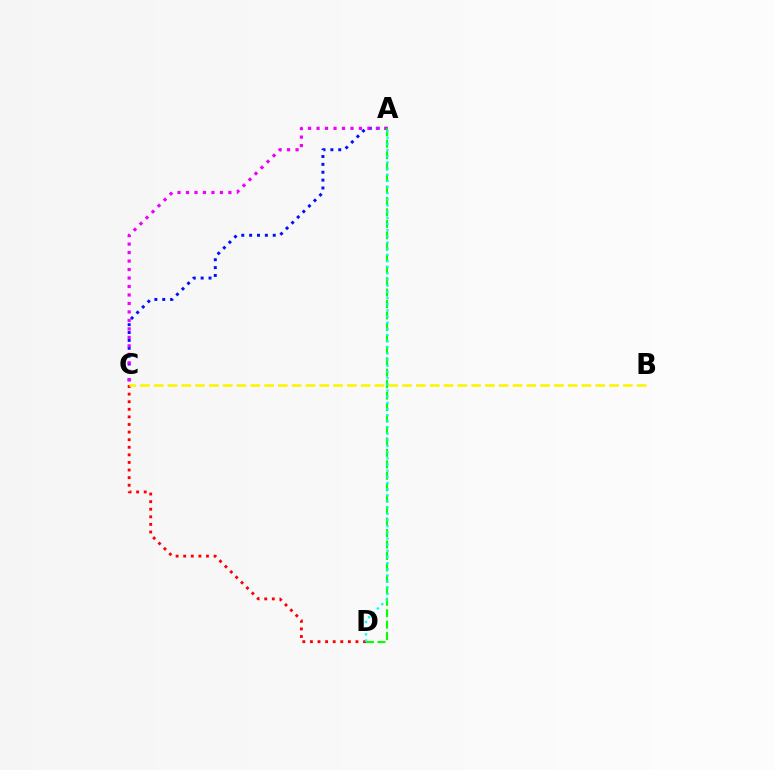{('A', 'C'): [{'color': '#0010ff', 'line_style': 'dotted', 'thickness': 2.14}, {'color': '#ee00ff', 'line_style': 'dotted', 'thickness': 2.3}], ('C', 'D'): [{'color': '#ff0000', 'line_style': 'dotted', 'thickness': 2.06}], ('B', 'C'): [{'color': '#fcf500', 'line_style': 'dashed', 'thickness': 1.87}], ('A', 'D'): [{'color': '#08ff00', 'line_style': 'dashed', 'thickness': 1.56}, {'color': '#00fff6', 'line_style': 'dotted', 'thickness': 1.68}]}